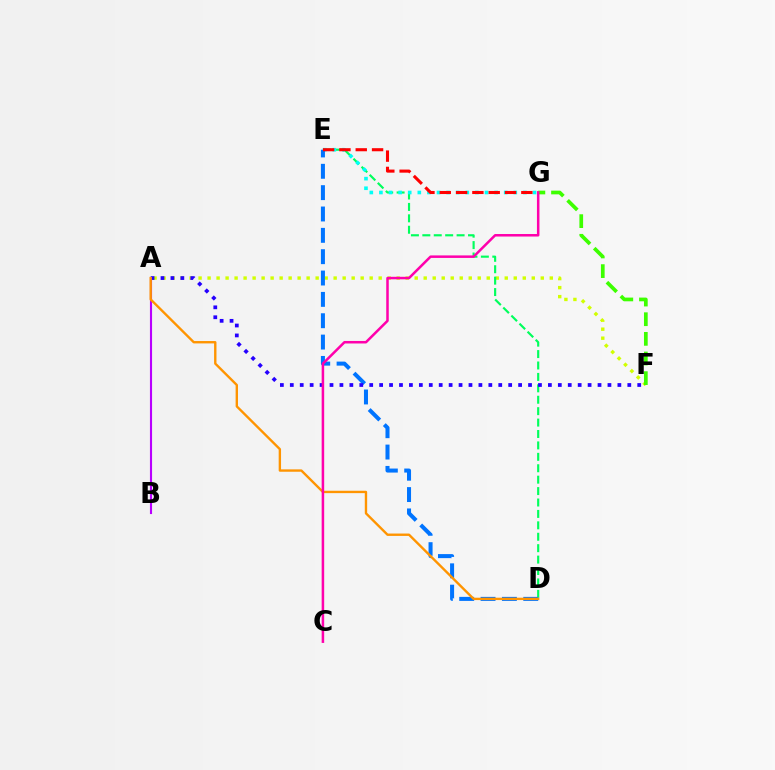{('A', 'F'): [{'color': '#d1ff00', 'line_style': 'dotted', 'thickness': 2.45}, {'color': '#2500ff', 'line_style': 'dotted', 'thickness': 2.7}], ('D', 'E'): [{'color': '#00ff5c', 'line_style': 'dashed', 'thickness': 1.55}, {'color': '#0074ff', 'line_style': 'dashed', 'thickness': 2.9}], ('A', 'B'): [{'color': '#b900ff', 'line_style': 'solid', 'thickness': 1.52}], ('E', 'G'): [{'color': '#00fff6', 'line_style': 'dotted', 'thickness': 2.61}, {'color': '#ff0000', 'line_style': 'dashed', 'thickness': 2.22}], ('A', 'D'): [{'color': '#ff9400', 'line_style': 'solid', 'thickness': 1.71}], ('F', 'G'): [{'color': '#3dff00', 'line_style': 'dashed', 'thickness': 2.67}], ('C', 'G'): [{'color': '#ff00ac', 'line_style': 'solid', 'thickness': 1.81}]}